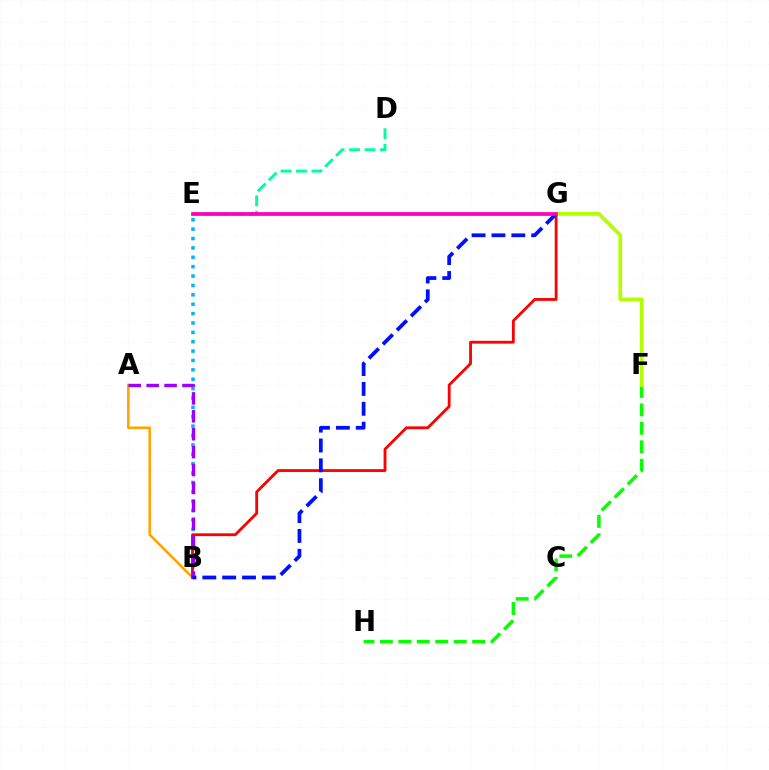{('F', 'H'): [{'color': '#08ff00', 'line_style': 'dashed', 'thickness': 2.51}], ('B', 'E'): [{'color': '#00b5ff', 'line_style': 'dotted', 'thickness': 2.55}], ('D', 'E'): [{'color': '#00ff9d', 'line_style': 'dashed', 'thickness': 2.1}], ('A', 'B'): [{'color': '#ffa500', 'line_style': 'solid', 'thickness': 1.88}, {'color': '#9b00ff', 'line_style': 'dashed', 'thickness': 2.43}], ('B', 'G'): [{'color': '#ff0000', 'line_style': 'solid', 'thickness': 2.03}, {'color': '#0010ff', 'line_style': 'dashed', 'thickness': 2.7}], ('F', 'G'): [{'color': '#b3ff00', 'line_style': 'solid', 'thickness': 2.7}], ('E', 'G'): [{'color': '#ff00bd', 'line_style': 'solid', 'thickness': 2.69}]}